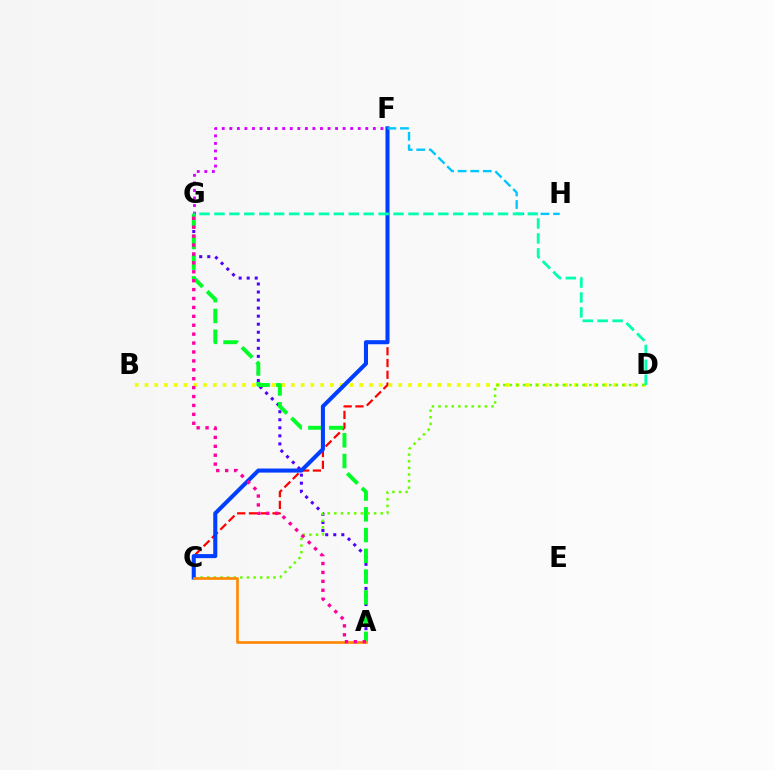{('F', 'G'): [{'color': '#d600ff', 'line_style': 'dotted', 'thickness': 2.05}], ('A', 'G'): [{'color': '#4f00ff', 'line_style': 'dotted', 'thickness': 2.18}, {'color': '#00ff27', 'line_style': 'dashed', 'thickness': 2.82}, {'color': '#ff00a0', 'line_style': 'dotted', 'thickness': 2.42}], ('C', 'F'): [{'color': '#ff0000', 'line_style': 'dashed', 'thickness': 1.6}, {'color': '#003fff', 'line_style': 'solid', 'thickness': 2.92}], ('B', 'D'): [{'color': '#eeff00', 'line_style': 'dotted', 'thickness': 2.65}], ('C', 'D'): [{'color': '#66ff00', 'line_style': 'dotted', 'thickness': 1.8}], ('A', 'C'): [{'color': '#ff8800', 'line_style': 'solid', 'thickness': 1.9}], ('F', 'H'): [{'color': '#00c7ff', 'line_style': 'dashed', 'thickness': 1.71}], ('D', 'G'): [{'color': '#00ffaf', 'line_style': 'dashed', 'thickness': 2.03}]}